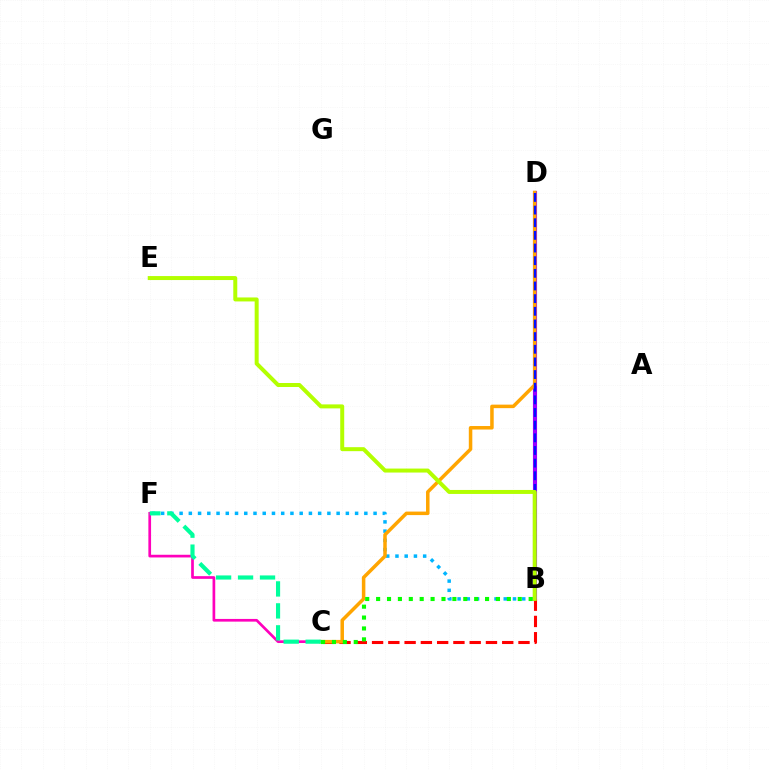{('B', 'D'): [{'color': '#9b00ff', 'line_style': 'solid', 'thickness': 2.96}, {'color': '#0010ff', 'line_style': 'dashed', 'thickness': 1.72}], ('B', 'C'): [{'color': '#ff0000', 'line_style': 'dashed', 'thickness': 2.21}, {'color': '#08ff00', 'line_style': 'dotted', 'thickness': 2.96}], ('C', 'F'): [{'color': '#ff00bd', 'line_style': 'solid', 'thickness': 1.94}, {'color': '#00ff9d', 'line_style': 'dashed', 'thickness': 2.98}], ('B', 'F'): [{'color': '#00b5ff', 'line_style': 'dotted', 'thickness': 2.51}], ('C', 'D'): [{'color': '#ffa500', 'line_style': 'solid', 'thickness': 2.53}], ('B', 'E'): [{'color': '#b3ff00', 'line_style': 'solid', 'thickness': 2.87}]}